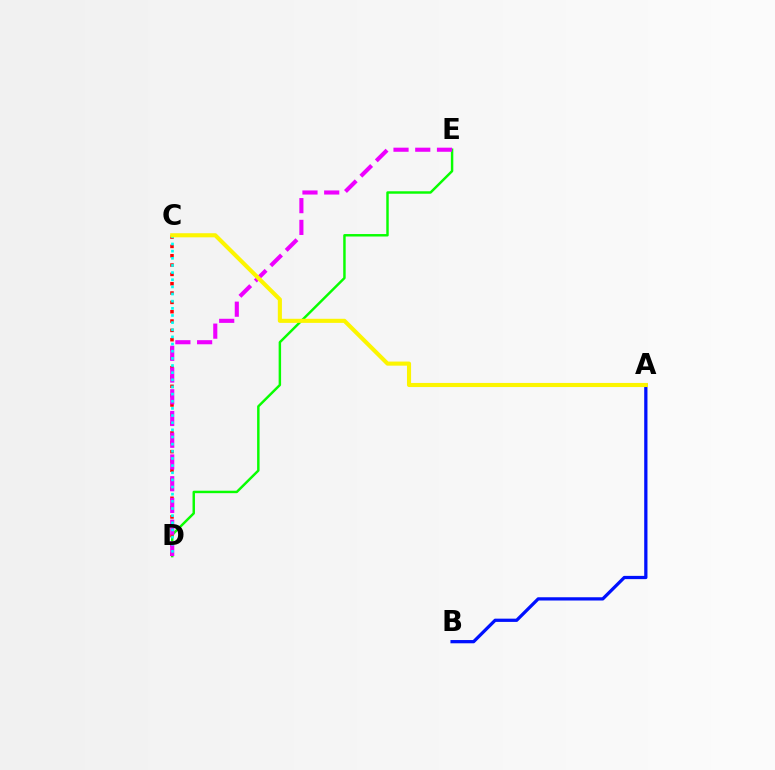{('D', 'E'): [{'color': '#08ff00', 'line_style': 'solid', 'thickness': 1.77}, {'color': '#ee00ff', 'line_style': 'dashed', 'thickness': 2.95}], ('C', 'D'): [{'color': '#ff0000', 'line_style': 'dotted', 'thickness': 2.53}, {'color': '#00fff6', 'line_style': 'dotted', 'thickness': 1.94}], ('A', 'B'): [{'color': '#0010ff', 'line_style': 'solid', 'thickness': 2.34}], ('A', 'C'): [{'color': '#fcf500', 'line_style': 'solid', 'thickness': 2.95}]}